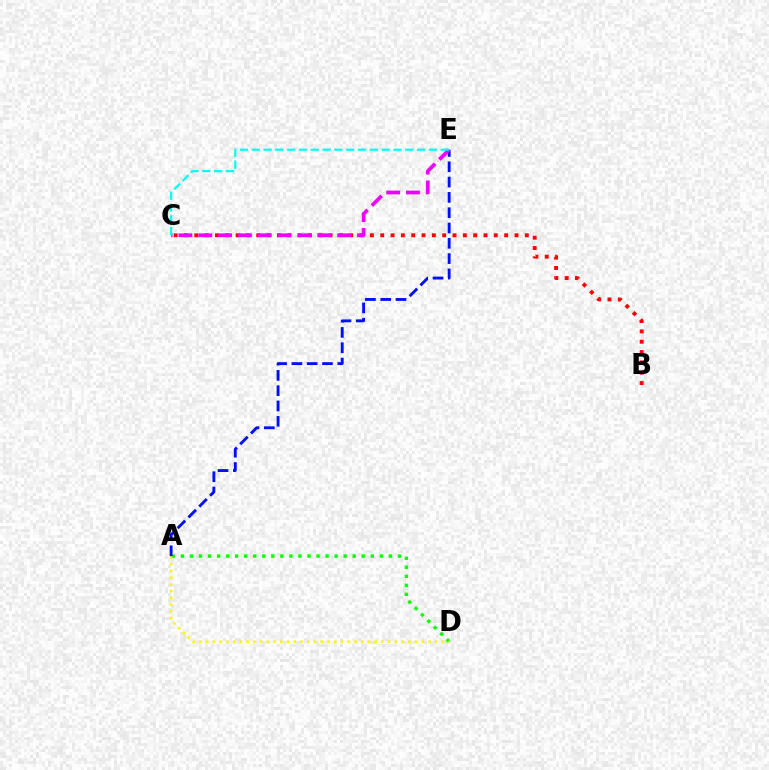{('B', 'C'): [{'color': '#ff0000', 'line_style': 'dotted', 'thickness': 2.81}], ('A', 'D'): [{'color': '#08ff00', 'line_style': 'dotted', 'thickness': 2.46}, {'color': '#fcf500', 'line_style': 'dotted', 'thickness': 1.83}], ('A', 'E'): [{'color': '#0010ff', 'line_style': 'dashed', 'thickness': 2.08}], ('C', 'E'): [{'color': '#ee00ff', 'line_style': 'dashed', 'thickness': 2.69}, {'color': '#00fff6', 'line_style': 'dashed', 'thickness': 1.6}]}